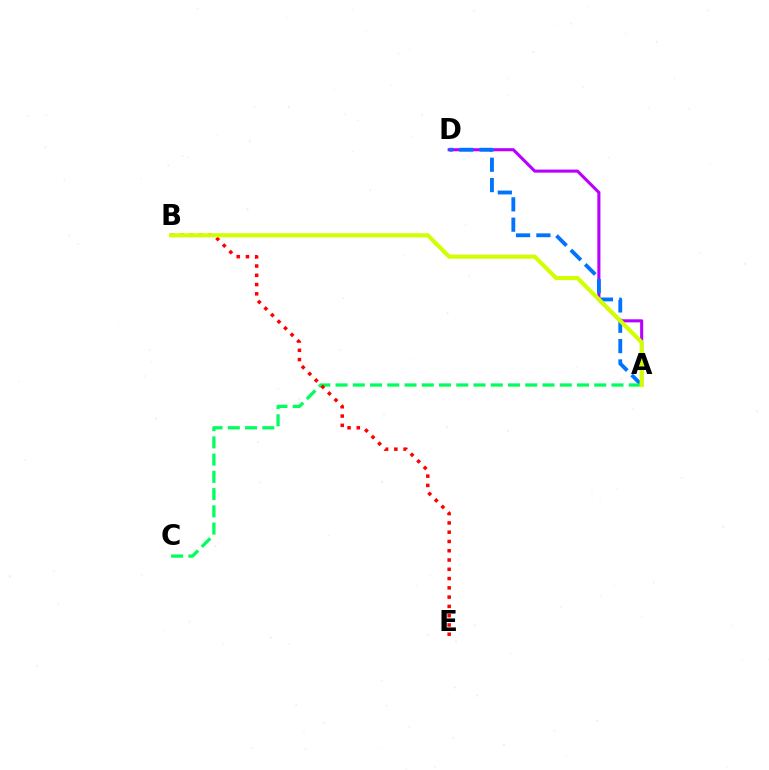{('A', 'D'): [{'color': '#b900ff', 'line_style': 'solid', 'thickness': 2.21}, {'color': '#0074ff', 'line_style': 'dashed', 'thickness': 2.76}], ('A', 'C'): [{'color': '#00ff5c', 'line_style': 'dashed', 'thickness': 2.34}], ('B', 'E'): [{'color': '#ff0000', 'line_style': 'dotted', 'thickness': 2.52}], ('A', 'B'): [{'color': '#d1ff00', 'line_style': 'solid', 'thickness': 2.96}]}